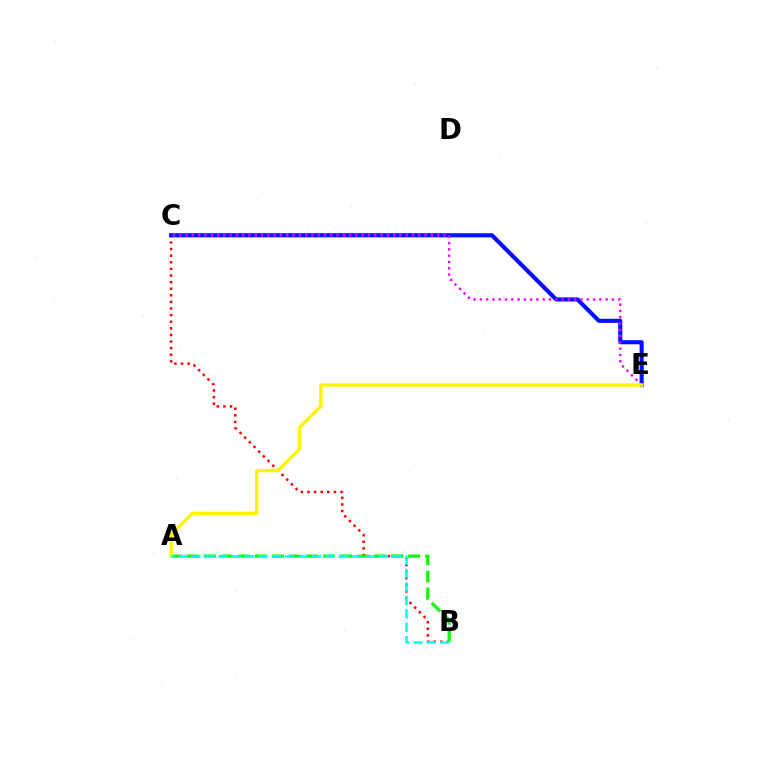{('B', 'C'): [{'color': '#ff0000', 'line_style': 'dotted', 'thickness': 1.79}], ('A', 'B'): [{'color': '#08ff00', 'line_style': 'dashed', 'thickness': 2.31}, {'color': '#00fff6', 'line_style': 'dashed', 'thickness': 1.82}], ('C', 'E'): [{'color': '#0010ff', 'line_style': 'solid', 'thickness': 2.96}, {'color': '#ee00ff', 'line_style': 'dotted', 'thickness': 1.71}], ('A', 'E'): [{'color': '#fcf500', 'line_style': 'solid', 'thickness': 2.47}]}